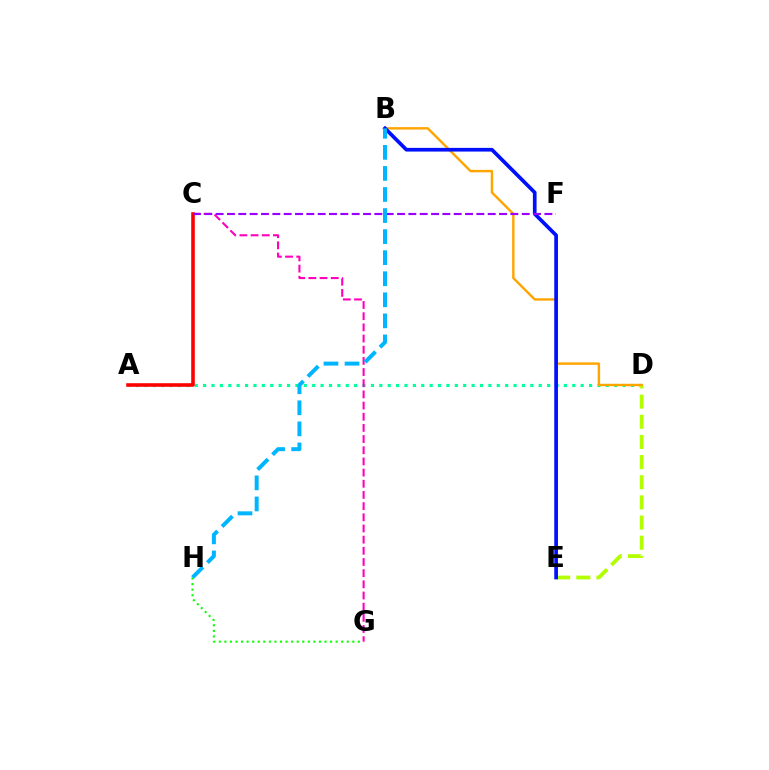{('A', 'D'): [{'color': '#00ff9d', 'line_style': 'dotted', 'thickness': 2.28}], ('C', 'G'): [{'color': '#ff00bd', 'line_style': 'dashed', 'thickness': 1.52}], ('A', 'C'): [{'color': '#ff0000', 'line_style': 'solid', 'thickness': 2.58}], ('D', 'E'): [{'color': '#b3ff00', 'line_style': 'dashed', 'thickness': 2.74}], ('B', 'D'): [{'color': '#ffa500', 'line_style': 'solid', 'thickness': 1.74}], ('B', 'E'): [{'color': '#0010ff', 'line_style': 'solid', 'thickness': 2.66}], ('C', 'F'): [{'color': '#9b00ff', 'line_style': 'dashed', 'thickness': 1.54}], ('G', 'H'): [{'color': '#08ff00', 'line_style': 'dotted', 'thickness': 1.51}], ('B', 'H'): [{'color': '#00b5ff', 'line_style': 'dashed', 'thickness': 2.86}]}